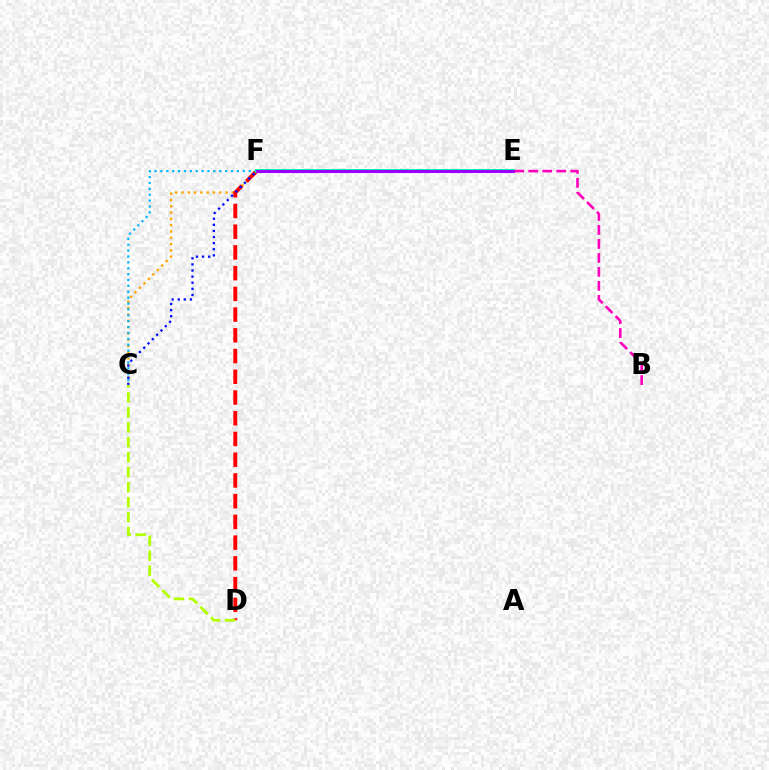{('C', 'F'): [{'color': '#ffa500', 'line_style': 'dotted', 'thickness': 1.71}, {'color': '#0010ff', 'line_style': 'dotted', 'thickness': 1.66}, {'color': '#00b5ff', 'line_style': 'dotted', 'thickness': 1.6}], ('D', 'F'): [{'color': '#ff0000', 'line_style': 'dashed', 'thickness': 2.82}], ('E', 'F'): [{'color': '#08ff00', 'line_style': 'dashed', 'thickness': 2.68}, {'color': '#00ff9d', 'line_style': 'solid', 'thickness': 2.82}, {'color': '#9b00ff', 'line_style': 'solid', 'thickness': 2.21}], ('B', 'E'): [{'color': '#ff00bd', 'line_style': 'dashed', 'thickness': 1.9}], ('C', 'D'): [{'color': '#b3ff00', 'line_style': 'dashed', 'thickness': 2.04}]}